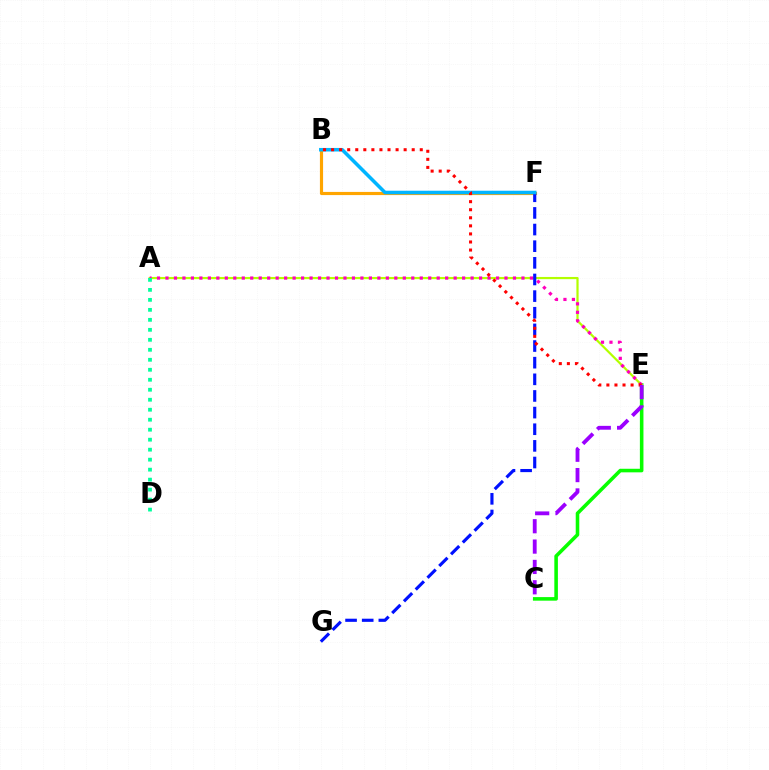{('C', 'E'): [{'color': '#08ff00', 'line_style': 'solid', 'thickness': 2.57}, {'color': '#9b00ff', 'line_style': 'dashed', 'thickness': 2.76}], ('A', 'E'): [{'color': '#b3ff00', 'line_style': 'solid', 'thickness': 1.59}, {'color': '#ff00bd', 'line_style': 'dotted', 'thickness': 2.3}], ('B', 'F'): [{'color': '#ffa500', 'line_style': 'solid', 'thickness': 2.27}, {'color': '#00b5ff', 'line_style': 'solid', 'thickness': 2.55}], ('F', 'G'): [{'color': '#0010ff', 'line_style': 'dashed', 'thickness': 2.26}], ('B', 'E'): [{'color': '#ff0000', 'line_style': 'dotted', 'thickness': 2.19}], ('A', 'D'): [{'color': '#00ff9d', 'line_style': 'dotted', 'thickness': 2.71}]}